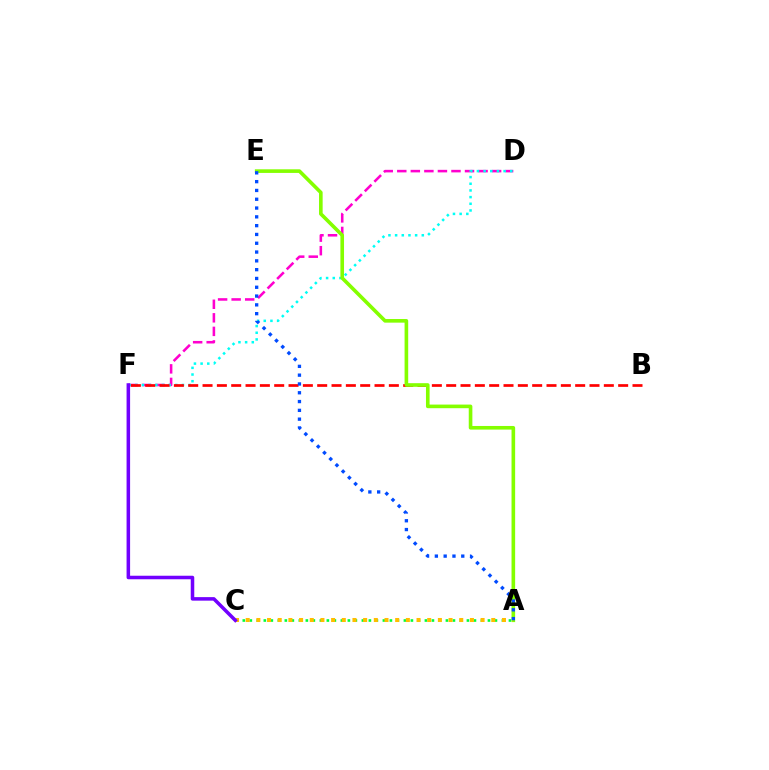{('D', 'F'): [{'color': '#ff00cf', 'line_style': 'dashed', 'thickness': 1.84}, {'color': '#00fff6', 'line_style': 'dotted', 'thickness': 1.81}], ('A', 'C'): [{'color': '#00ff39', 'line_style': 'dotted', 'thickness': 1.9}, {'color': '#ffbd00', 'line_style': 'dotted', 'thickness': 2.9}], ('B', 'F'): [{'color': '#ff0000', 'line_style': 'dashed', 'thickness': 1.95}], ('A', 'E'): [{'color': '#84ff00', 'line_style': 'solid', 'thickness': 2.61}, {'color': '#004bff', 'line_style': 'dotted', 'thickness': 2.39}], ('C', 'F'): [{'color': '#7200ff', 'line_style': 'solid', 'thickness': 2.54}]}